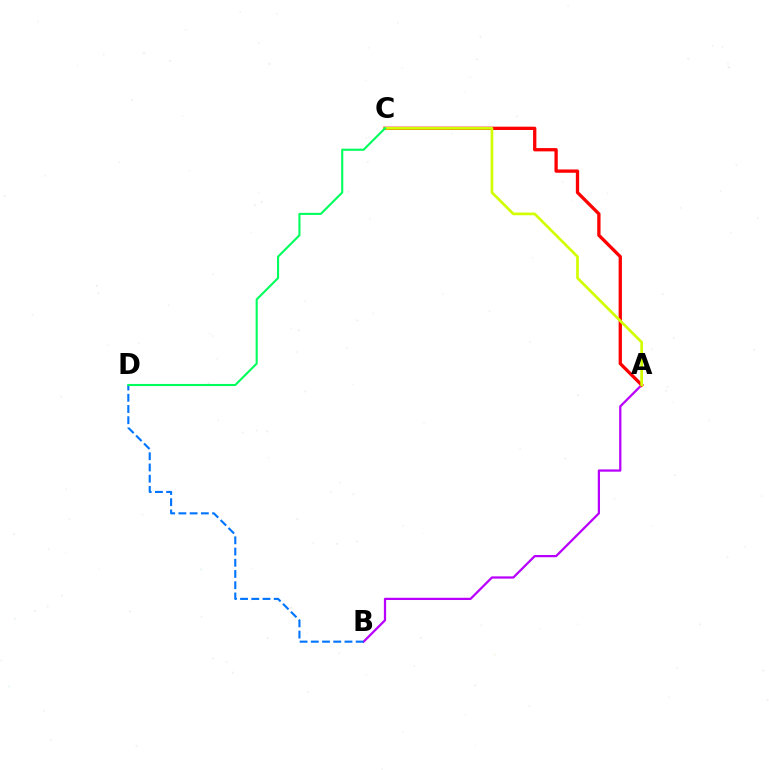{('A', 'B'): [{'color': '#b900ff', 'line_style': 'solid', 'thickness': 1.62}], ('A', 'C'): [{'color': '#ff0000', 'line_style': 'solid', 'thickness': 2.37}, {'color': '#d1ff00', 'line_style': 'solid', 'thickness': 1.95}], ('B', 'D'): [{'color': '#0074ff', 'line_style': 'dashed', 'thickness': 1.52}], ('C', 'D'): [{'color': '#00ff5c', 'line_style': 'solid', 'thickness': 1.51}]}